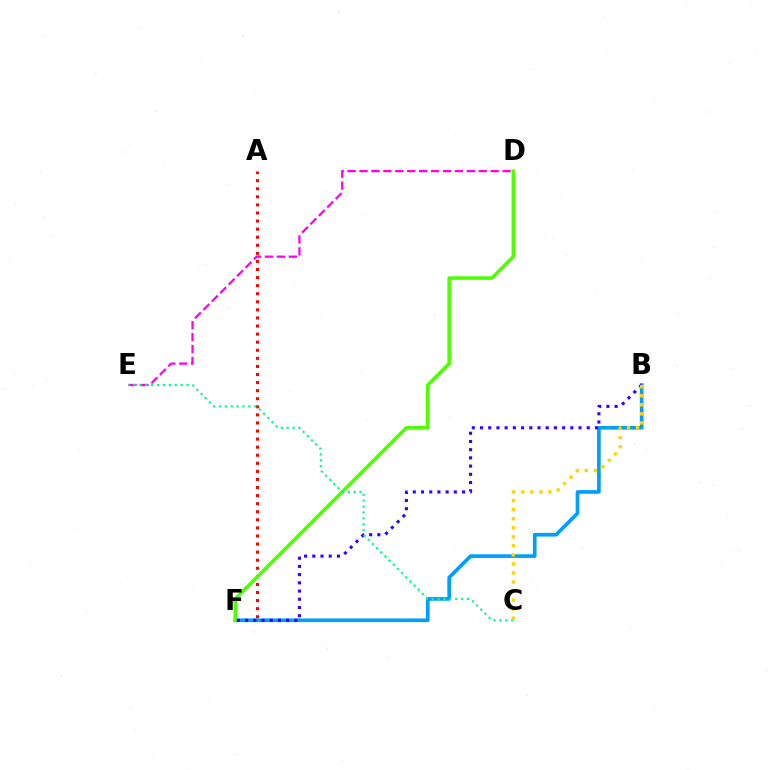{('D', 'E'): [{'color': '#ff00ed', 'line_style': 'dashed', 'thickness': 1.62}], ('A', 'F'): [{'color': '#ff0000', 'line_style': 'dotted', 'thickness': 2.19}], ('B', 'F'): [{'color': '#009eff', 'line_style': 'solid', 'thickness': 2.63}, {'color': '#3700ff', 'line_style': 'dotted', 'thickness': 2.23}], ('D', 'F'): [{'color': '#4fff00', 'line_style': 'solid', 'thickness': 2.56}], ('C', 'E'): [{'color': '#00ff86', 'line_style': 'dotted', 'thickness': 1.6}], ('B', 'C'): [{'color': '#ffd500', 'line_style': 'dotted', 'thickness': 2.46}]}